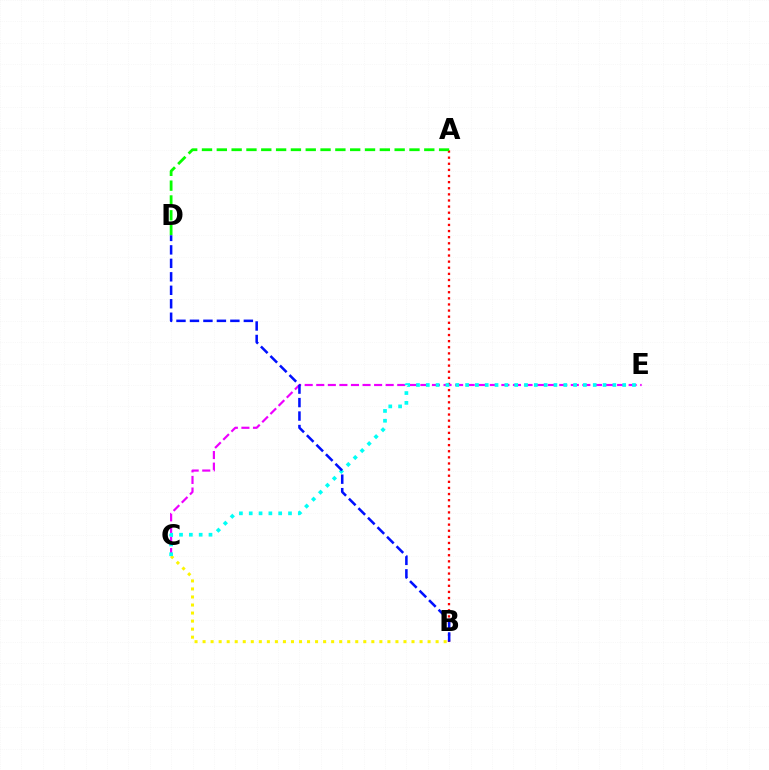{('A', 'B'): [{'color': '#ff0000', 'line_style': 'dotted', 'thickness': 1.66}], ('C', 'E'): [{'color': '#ee00ff', 'line_style': 'dashed', 'thickness': 1.57}, {'color': '#00fff6', 'line_style': 'dotted', 'thickness': 2.67}], ('B', 'C'): [{'color': '#fcf500', 'line_style': 'dotted', 'thickness': 2.18}], ('A', 'D'): [{'color': '#08ff00', 'line_style': 'dashed', 'thickness': 2.01}], ('B', 'D'): [{'color': '#0010ff', 'line_style': 'dashed', 'thickness': 1.83}]}